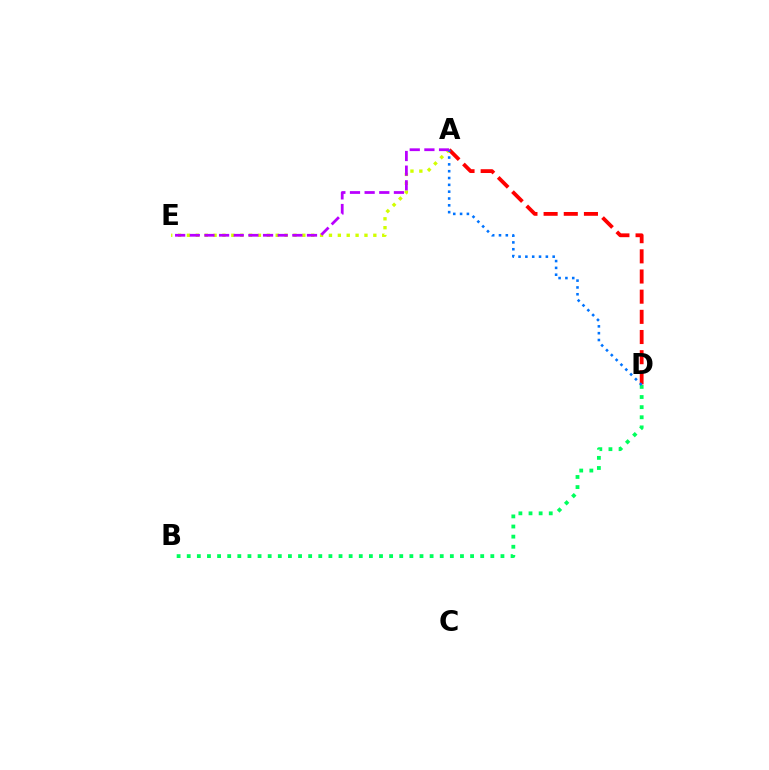{('A', 'D'): [{'color': '#ff0000', 'line_style': 'dashed', 'thickness': 2.74}, {'color': '#0074ff', 'line_style': 'dotted', 'thickness': 1.85}], ('A', 'E'): [{'color': '#d1ff00', 'line_style': 'dotted', 'thickness': 2.41}, {'color': '#b900ff', 'line_style': 'dashed', 'thickness': 1.99}], ('B', 'D'): [{'color': '#00ff5c', 'line_style': 'dotted', 'thickness': 2.75}]}